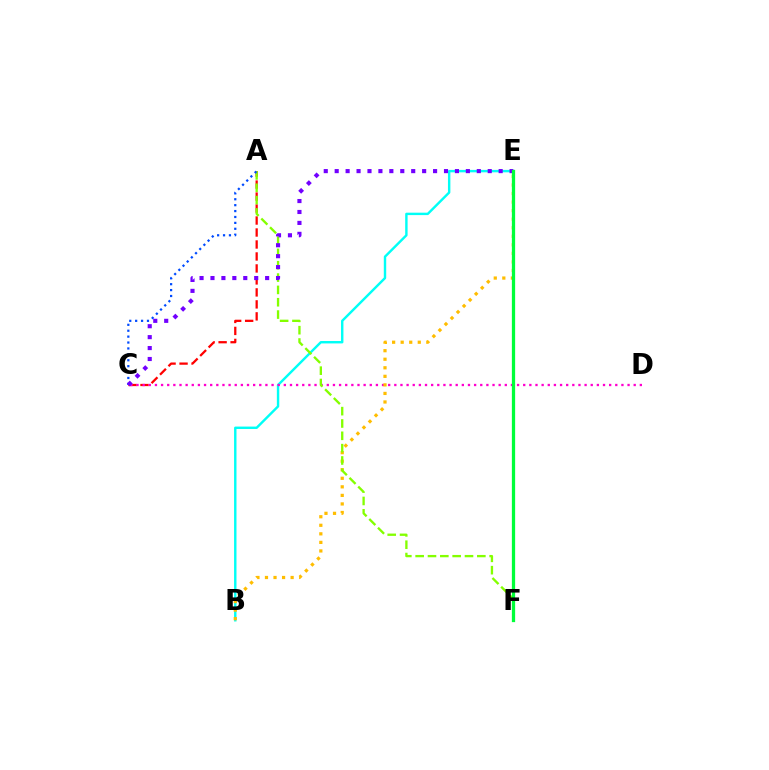{('A', 'C'): [{'color': '#ff0000', 'line_style': 'dashed', 'thickness': 1.63}, {'color': '#004bff', 'line_style': 'dotted', 'thickness': 1.6}], ('B', 'E'): [{'color': '#00fff6', 'line_style': 'solid', 'thickness': 1.74}, {'color': '#ffbd00', 'line_style': 'dotted', 'thickness': 2.32}], ('C', 'D'): [{'color': '#ff00cf', 'line_style': 'dotted', 'thickness': 1.67}], ('A', 'F'): [{'color': '#84ff00', 'line_style': 'dashed', 'thickness': 1.68}], ('C', 'E'): [{'color': '#7200ff', 'line_style': 'dotted', 'thickness': 2.97}], ('E', 'F'): [{'color': '#00ff39', 'line_style': 'solid', 'thickness': 2.35}]}